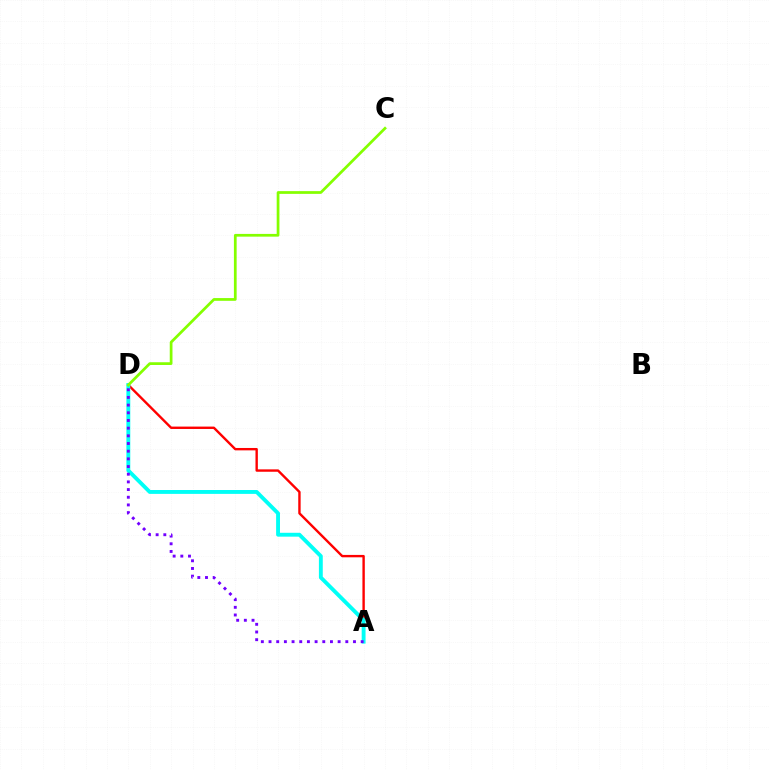{('A', 'D'): [{'color': '#ff0000', 'line_style': 'solid', 'thickness': 1.72}, {'color': '#00fff6', 'line_style': 'solid', 'thickness': 2.79}, {'color': '#7200ff', 'line_style': 'dotted', 'thickness': 2.09}], ('C', 'D'): [{'color': '#84ff00', 'line_style': 'solid', 'thickness': 1.97}]}